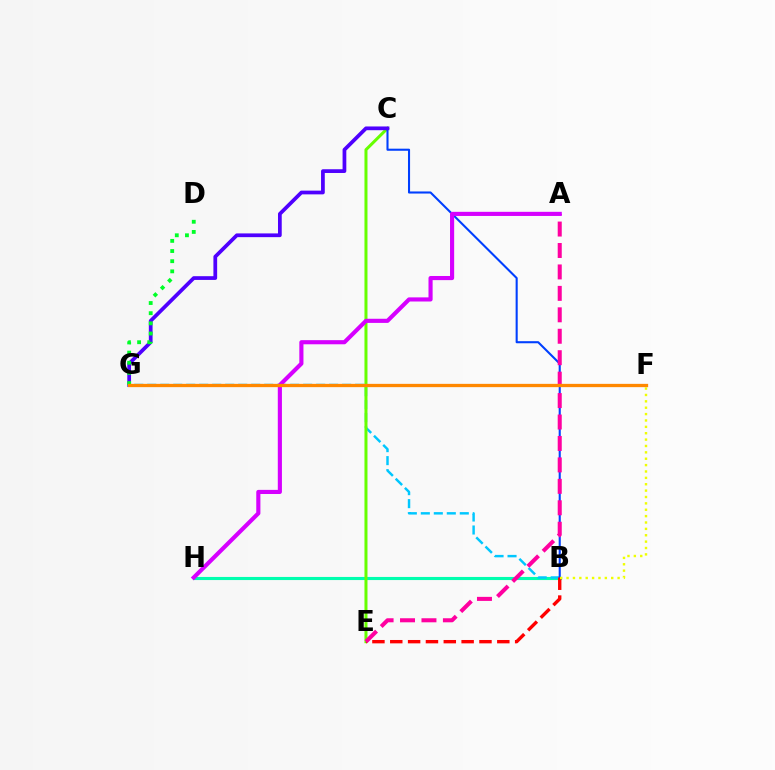{('B', 'H'): [{'color': '#00ffaf', 'line_style': 'solid', 'thickness': 2.24}], ('B', 'G'): [{'color': '#00c7ff', 'line_style': 'dashed', 'thickness': 1.76}], ('C', 'E'): [{'color': '#66ff00', 'line_style': 'solid', 'thickness': 2.17}], ('B', 'C'): [{'color': '#003fff', 'line_style': 'solid', 'thickness': 1.5}], ('C', 'G'): [{'color': '#4f00ff', 'line_style': 'solid', 'thickness': 2.69}], ('B', 'E'): [{'color': '#ff0000', 'line_style': 'dashed', 'thickness': 2.42}], ('B', 'F'): [{'color': '#eeff00', 'line_style': 'dotted', 'thickness': 1.73}], ('A', 'E'): [{'color': '#ff00a0', 'line_style': 'dashed', 'thickness': 2.91}], ('D', 'G'): [{'color': '#00ff27', 'line_style': 'dotted', 'thickness': 2.76}], ('A', 'H'): [{'color': '#d600ff', 'line_style': 'solid', 'thickness': 2.97}], ('F', 'G'): [{'color': '#ff8800', 'line_style': 'solid', 'thickness': 2.37}]}